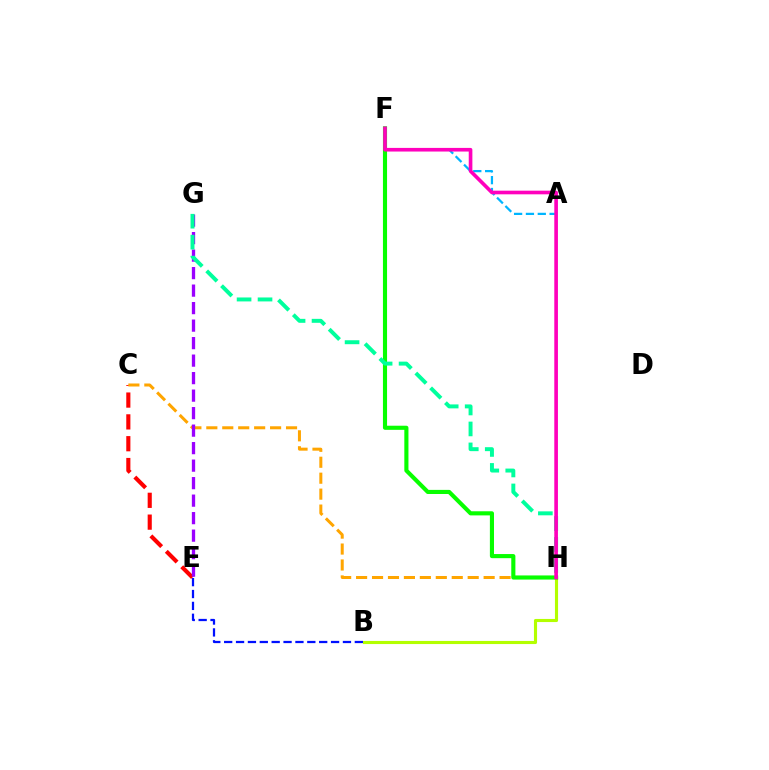{('C', 'E'): [{'color': '#ff0000', 'line_style': 'dashed', 'thickness': 2.96}], ('C', 'H'): [{'color': '#ffa500', 'line_style': 'dashed', 'thickness': 2.17}], ('A', 'F'): [{'color': '#00b5ff', 'line_style': 'dashed', 'thickness': 1.61}], ('B', 'H'): [{'color': '#b3ff00', 'line_style': 'solid', 'thickness': 2.24}], ('F', 'H'): [{'color': '#08ff00', 'line_style': 'solid', 'thickness': 2.96}, {'color': '#ff00bd', 'line_style': 'solid', 'thickness': 2.62}], ('E', 'G'): [{'color': '#9b00ff', 'line_style': 'dashed', 'thickness': 2.38}], ('G', 'H'): [{'color': '#00ff9d', 'line_style': 'dashed', 'thickness': 2.85}], ('B', 'E'): [{'color': '#0010ff', 'line_style': 'dashed', 'thickness': 1.61}]}